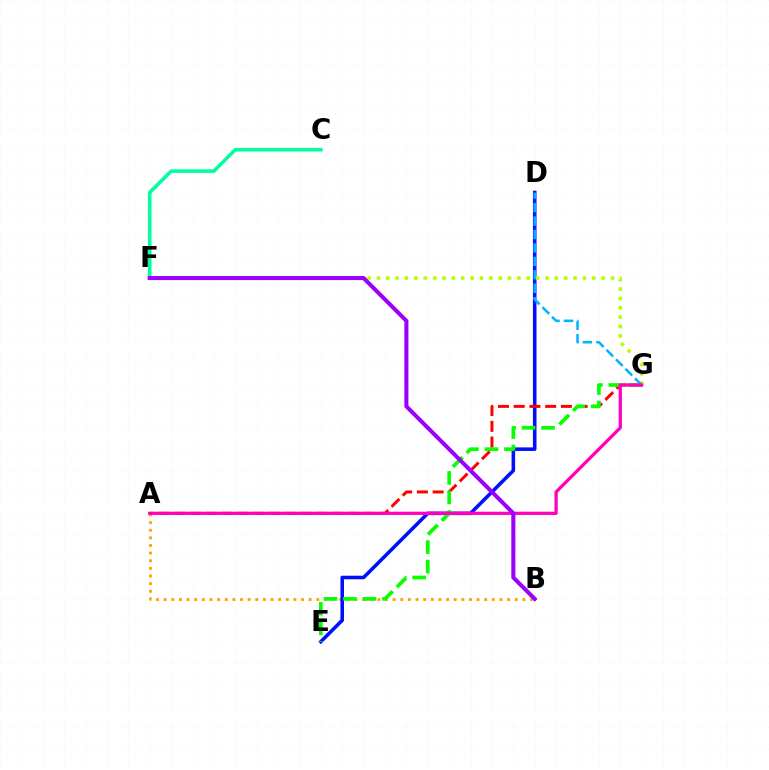{('A', 'B'): [{'color': '#ffa500', 'line_style': 'dotted', 'thickness': 2.07}], ('D', 'E'): [{'color': '#0010ff', 'line_style': 'solid', 'thickness': 2.56}], ('A', 'G'): [{'color': '#ff0000', 'line_style': 'dashed', 'thickness': 2.14}, {'color': '#ff00bd', 'line_style': 'solid', 'thickness': 2.33}], ('F', 'G'): [{'color': '#b3ff00', 'line_style': 'dotted', 'thickness': 2.54}], ('D', 'G'): [{'color': '#00b5ff', 'line_style': 'dashed', 'thickness': 1.83}], ('E', 'G'): [{'color': '#08ff00', 'line_style': 'dashed', 'thickness': 2.65}], ('C', 'F'): [{'color': '#00ff9d', 'line_style': 'solid', 'thickness': 2.59}], ('B', 'F'): [{'color': '#9b00ff', 'line_style': 'solid', 'thickness': 2.92}]}